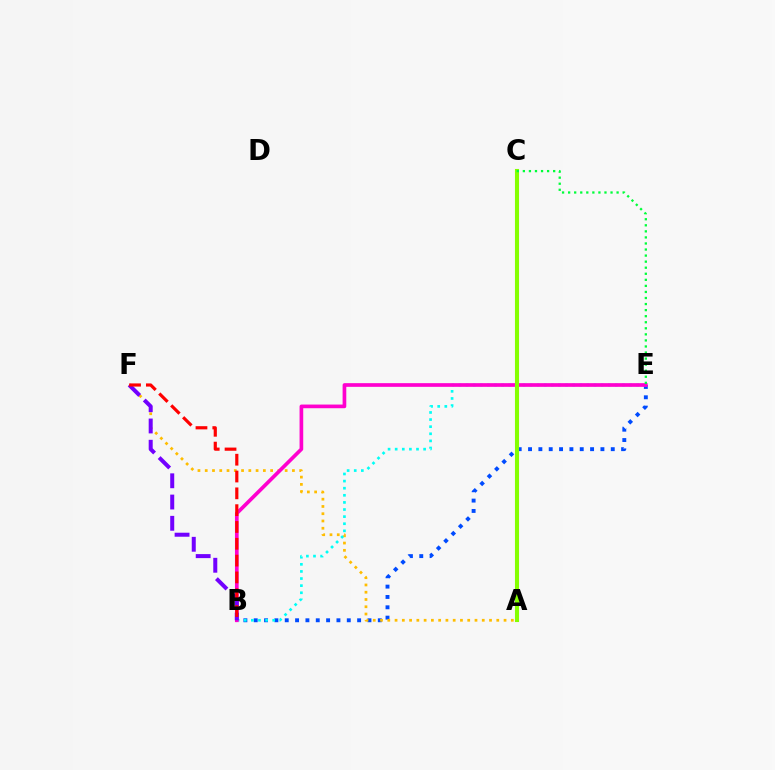{('B', 'E'): [{'color': '#004bff', 'line_style': 'dotted', 'thickness': 2.81}, {'color': '#00fff6', 'line_style': 'dotted', 'thickness': 1.93}, {'color': '#ff00cf', 'line_style': 'solid', 'thickness': 2.65}], ('A', 'F'): [{'color': '#ffbd00', 'line_style': 'dotted', 'thickness': 1.97}], ('A', 'C'): [{'color': '#84ff00', 'line_style': 'solid', 'thickness': 2.94}], ('B', 'F'): [{'color': '#7200ff', 'line_style': 'dashed', 'thickness': 2.89}, {'color': '#ff0000', 'line_style': 'dashed', 'thickness': 2.28}], ('C', 'E'): [{'color': '#00ff39', 'line_style': 'dotted', 'thickness': 1.65}]}